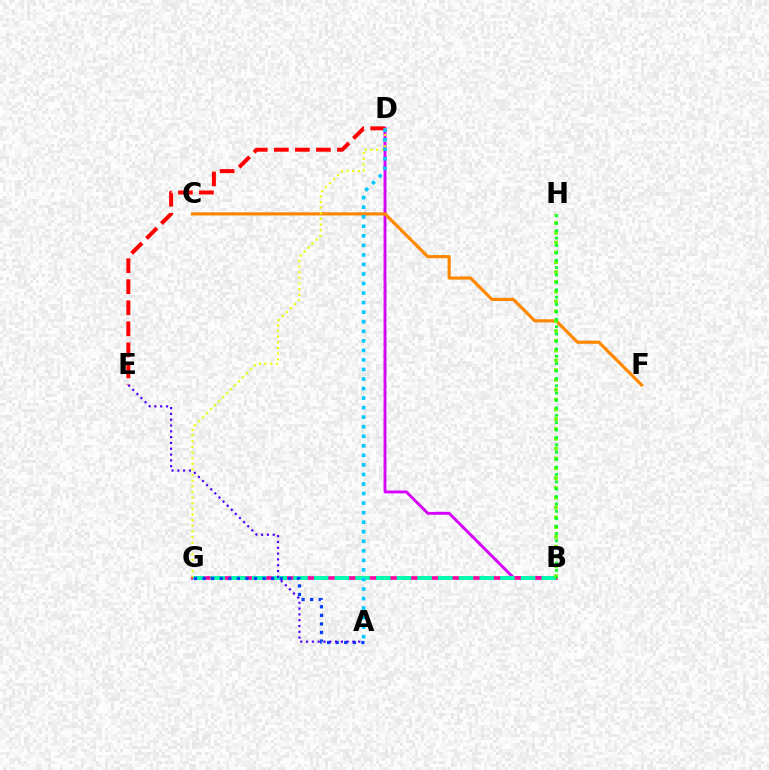{('B', 'D'): [{'color': '#d600ff', 'line_style': 'solid', 'thickness': 2.08}], ('D', 'E'): [{'color': '#ff0000', 'line_style': 'dashed', 'thickness': 2.86}], ('C', 'F'): [{'color': '#ff8800', 'line_style': 'solid', 'thickness': 2.28}], ('B', 'G'): [{'color': '#ff00a0', 'line_style': 'solid', 'thickness': 2.61}, {'color': '#00ffaf', 'line_style': 'dashed', 'thickness': 2.81}], ('B', 'H'): [{'color': '#66ff00', 'line_style': 'dotted', 'thickness': 2.67}, {'color': '#00ff27', 'line_style': 'dotted', 'thickness': 2.01}], ('D', 'G'): [{'color': '#eeff00', 'line_style': 'dotted', 'thickness': 1.53}], ('A', 'G'): [{'color': '#003fff', 'line_style': 'dotted', 'thickness': 2.33}], ('A', 'E'): [{'color': '#4f00ff', 'line_style': 'dotted', 'thickness': 1.58}], ('A', 'D'): [{'color': '#00c7ff', 'line_style': 'dotted', 'thickness': 2.59}]}